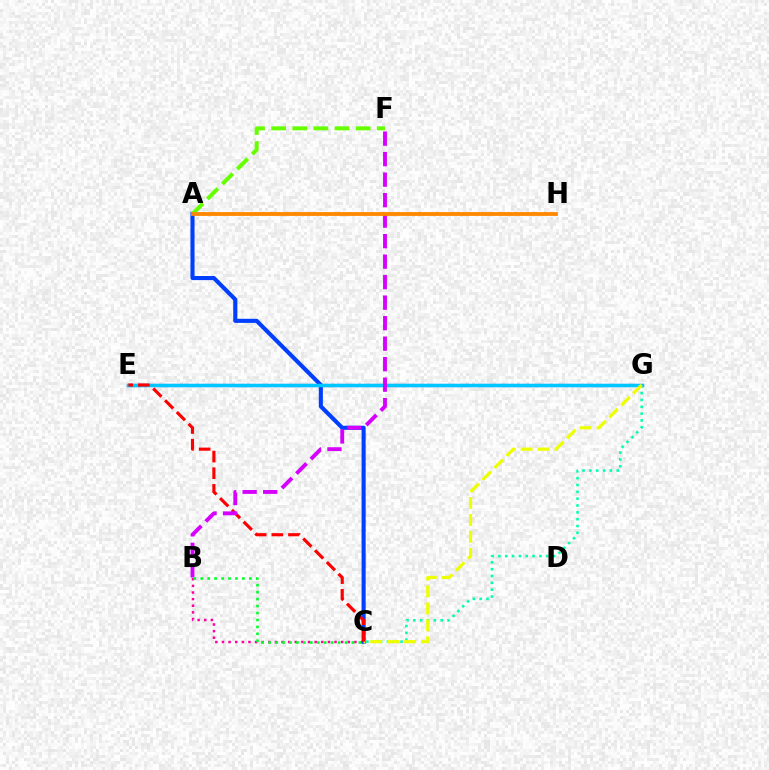{('E', 'G'): [{'color': '#4f00ff', 'line_style': 'solid', 'thickness': 2.26}, {'color': '#00c7ff', 'line_style': 'solid', 'thickness': 2.48}], ('C', 'G'): [{'color': '#00ffaf', 'line_style': 'dotted', 'thickness': 1.86}, {'color': '#eeff00', 'line_style': 'dashed', 'thickness': 2.3}], ('B', 'C'): [{'color': '#ff00a0', 'line_style': 'dotted', 'thickness': 1.8}, {'color': '#00ff27', 'line_style': 'dotted', 'thickness': 1.89}], ('A', 'C'): [{'color': '#003fff', 'line_style': 'solid', 'thickness': 2.95}], ('C', 'E'): [{'color': '#ff0000', 'line_style': 'dashed', 'thickness': 2.26}], ('A', 'F'): [{'color': '#66ff00', 'line_style': 'dashed', 'thickness': 2.87}], ('B', 'F'): [{'color': '#d600ff', 'line_style': 'dashed', 'thickness': 2.79}], ('A', 'H'): [{'color': '#ff8800', 'line_style': 'solid', 'thickness': 2.75}]}